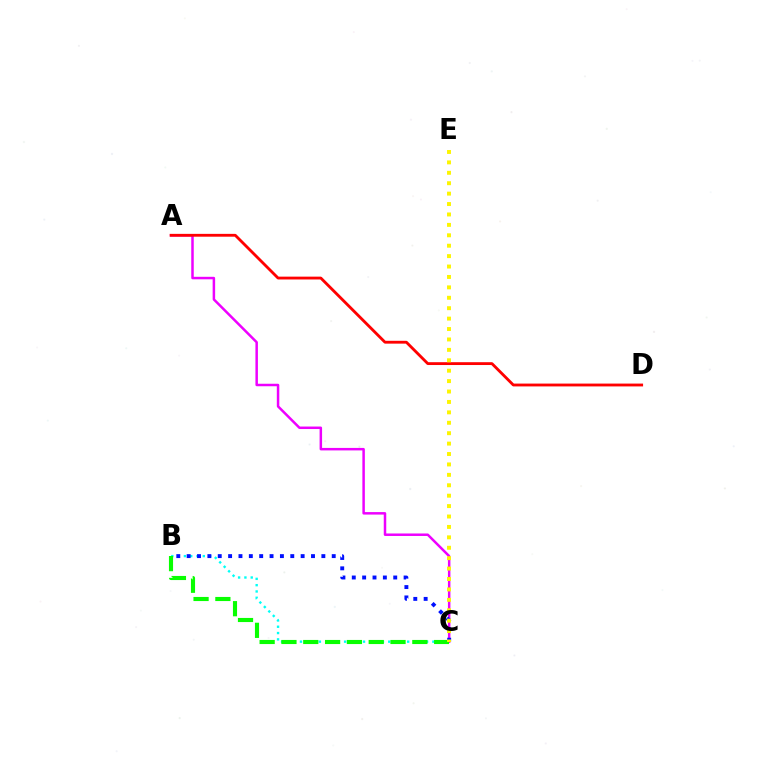{('B', 'C'): [{'color': '#00fff6', 'line_style': 'dotted', 'thickness': 1.71}, {'color': '#08ff00', 'line_style': 'dashed', 'thickness': 2.96}, {'color': '#0010ff', 'line_style': 'dotted', 'thickness': 2.82}], ('A', 'C'): [{'color': '#ee00ff', 'line_style': 'solid', 'thickness': 1.79}], ('A', 'D'): [{'color': '#ff0000', 'line_style': 'solid', 'thickness': 2.04}], ('C', 'E'): [{'color': '#fcf500', 'line_style': 'dotted', 'thickness': 2.83}]}